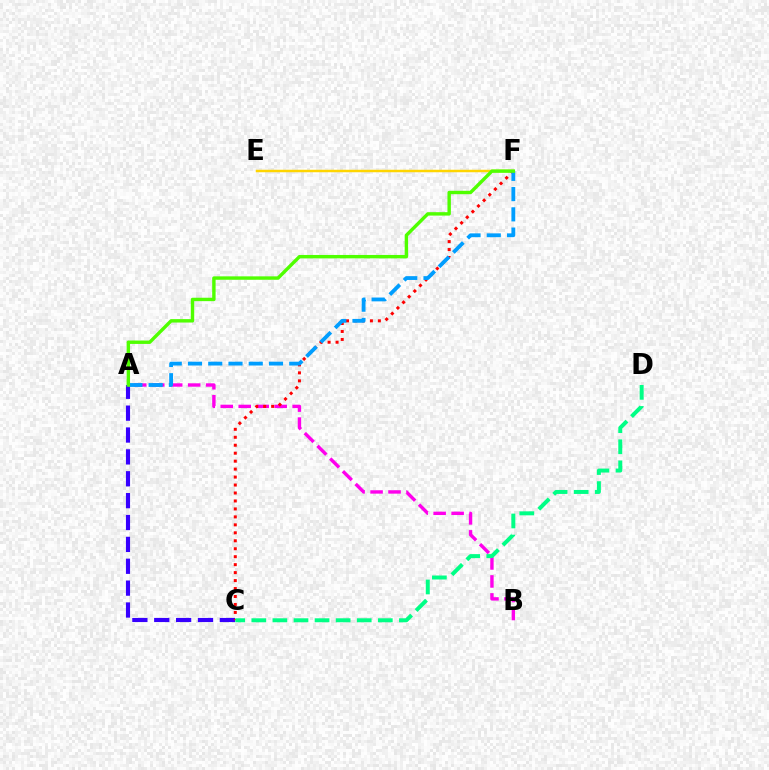{('A', 'C'): [{'color': '#3700ff', 'line_style': 'dashed', 'thickness': 2.97}], ('E', 'F'): [{'color': '#ffd500', 'line_style': 'solid', 'thickness': 1.79}], ('A', 'B'): [{'color': '#ff00ed', 'line_style': 'dashed', 'thickness': 2.44}], ('C', 'F'): [{'color': '#ff0000', 'line_style': 'dotted', 'thickness': 2.16}], ('A', 'F'): [{'color': '#009eff', 'line_style': 'dashed', 'thickness': 2.75}, {'color': '#4fff00', 'line_style': 'solid', 'thickness': 2.45}], ('C', 'D'): [{'color': '#00ff86', 'line_style': 'dashed', 'thickness': 2.86}]}